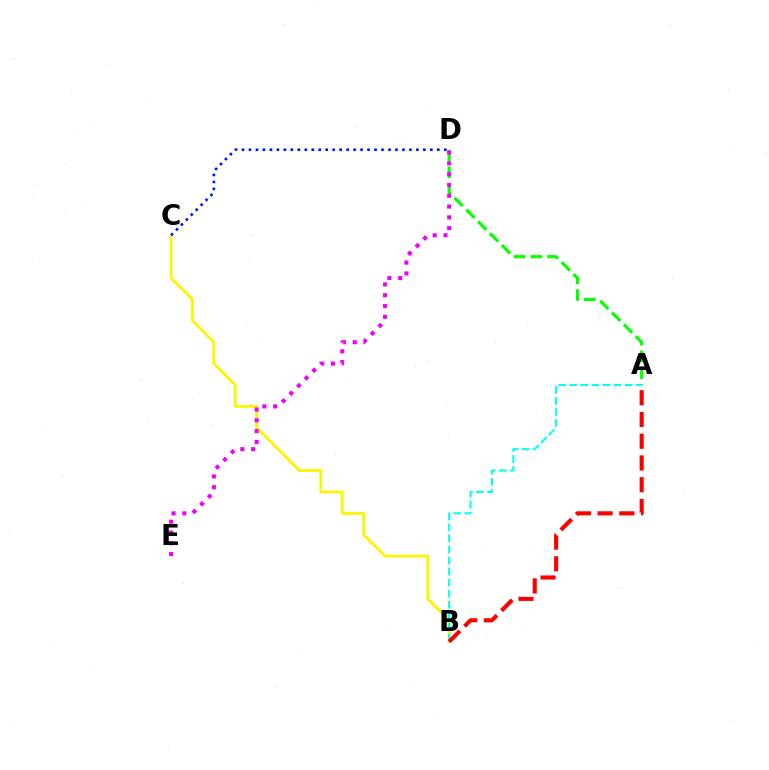{('B', 'C'): [{'color': '#fcf500', 'line_style': 'solid', 'thickness': 2.01}], ('A', 'D'): [{'color': '#08ff00', 'line_style': 'dashed', 'thickness': 2.27}], ('A', 'B'): [{'color': '#00fff6', 'line_style': 'dashed', 'thickness': 1.5}, {'color': '#ff0000', 'line_style': 'dashed', 'thickness': 2.95}], ('C', 'D'): [{'color': '#0010ff', 'line_style': 'dotted', 'thickness': 1.89}], ('D', 'E'): [{'color': '#ee00ff', 'line_style': 'dotted', 'thickness': 2.93}]}